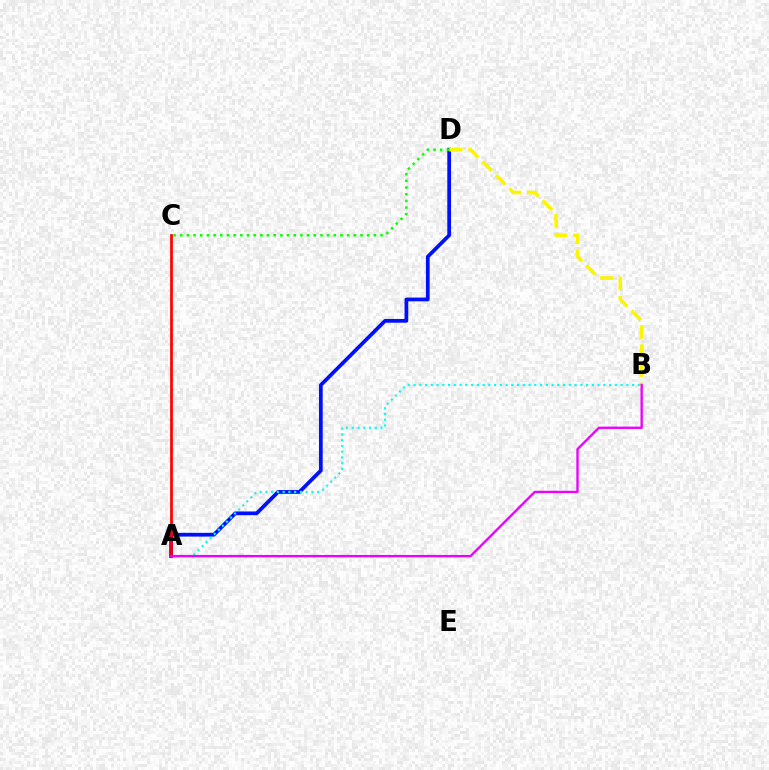{('A', 'D'): [{'color': '#0010ff', 'line_style': 'solid', 'thickness': 2.69}], ('A', 'B'): [{'color': '#00fff6', 'line_style': 'dotted', 'thickness': 1.56}, {'color': '#ee00ff', 'line_style': 'solid', 'thickness': 1.69}], ('B', 'D'): [{'color': '#fcf500', 'line_style': 'dashed', 'thickness': 2.59}], ('A', 'C'): [{'color': '#ff0000', 'line_style': 'solid', 'thickness': 1.95}], ('C', 'D'): [{'color': '#08ff00', 'line_style': 'dotted', 'thickness': 1.81}]}